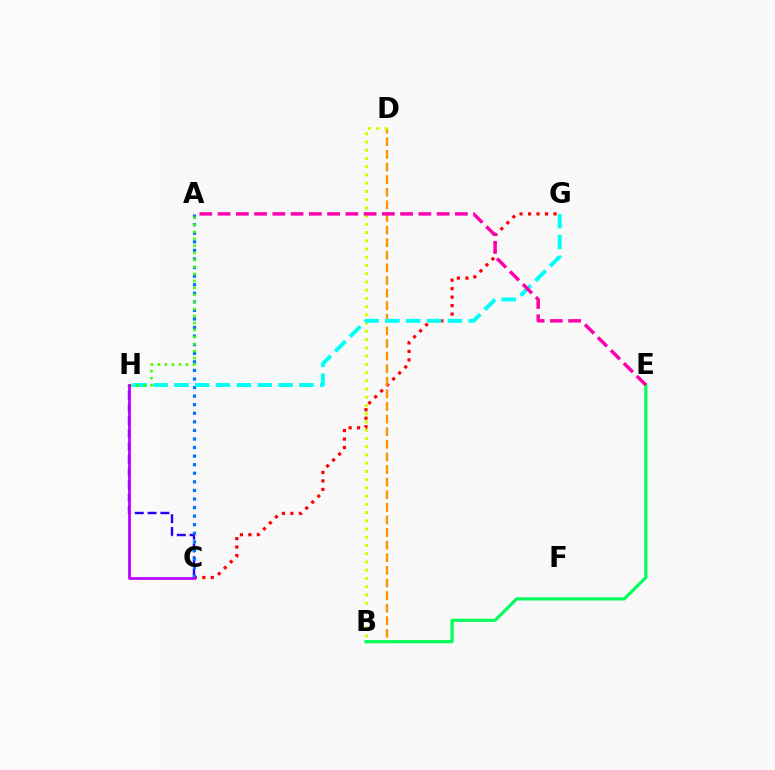{('C', 'G'): [{'color': '#ff0000', 'line_style': 'dotted', 'thickness': 2.3}], ('C', 'H'): [{'color': '#2500ff', 'line_style': 'dashed', 'thickness': 1.74}, {'color': '#b900ff', 'line_style': 'solid', 'thickness': 1.97}], ('A', 'C'): [{'color': '#0074ff', 'line_style': 'dotted', 'thickness': 2.33}], ('B', 'D'): [{'color': '#ff9400', 'line_style': 'dashed', 'thickness': 1.71}, {'color': '#d1ff00', 'line_style': 'dotted', 'thickness': 2.24}], ('B', 'E'): [{'color': '#00ff5c', 'line_style': 'solid', 'thickness': 2.3}], ('G', 'H'): [{'color': '#00fff6', 'line_style': 'dashed', 'thickness': 2.83}], ('A', 'H'): [{'color': '#3dff00', 'line_style': 'dotted', 'thickness': 1.9}], ('A', 'E'): [{'color': '#ff00ac', 'line_style': 'dashed', 'thickness': 2.48}]}